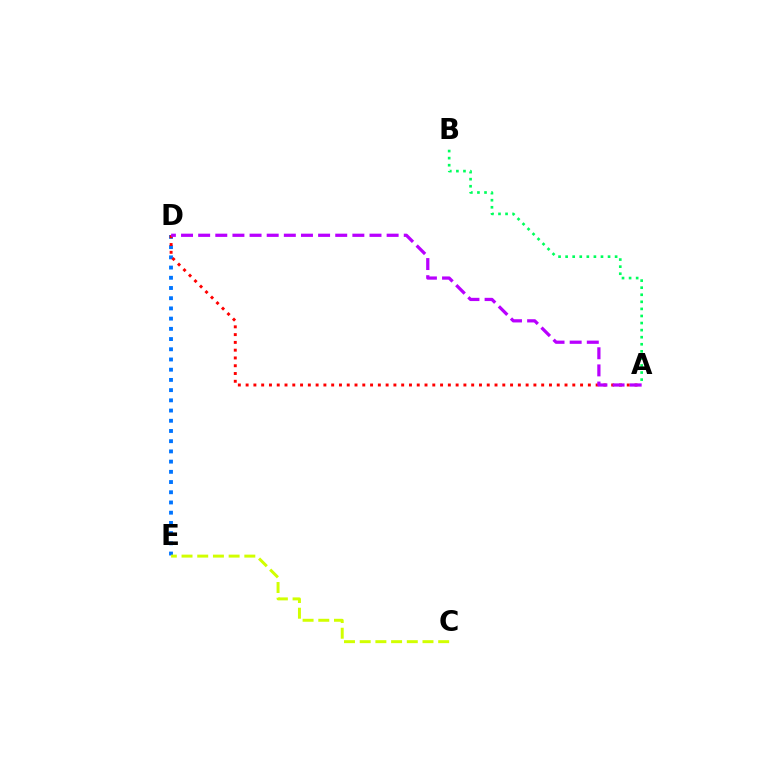{('D', 'E'): [{'color': '#0074ff', 'line_style': 'dotted', 'thickness': 2.77}], ('A', 'B'): [{'color': '#00ff5c', 'line_style': 'dotted', 'thickness': 1.92}], ('A', 'D'): [{'color': '#ff0000', 'line_style': 'dotted', 'thickness': 2.11}, {'color': '#b900ff', 'line_style': 'dashed', 'thickness': 2.33}], ('C', 'E'): [{'color': '#d1ff00', 'line_style': 'dashed', 'thickness': 2.13}]}